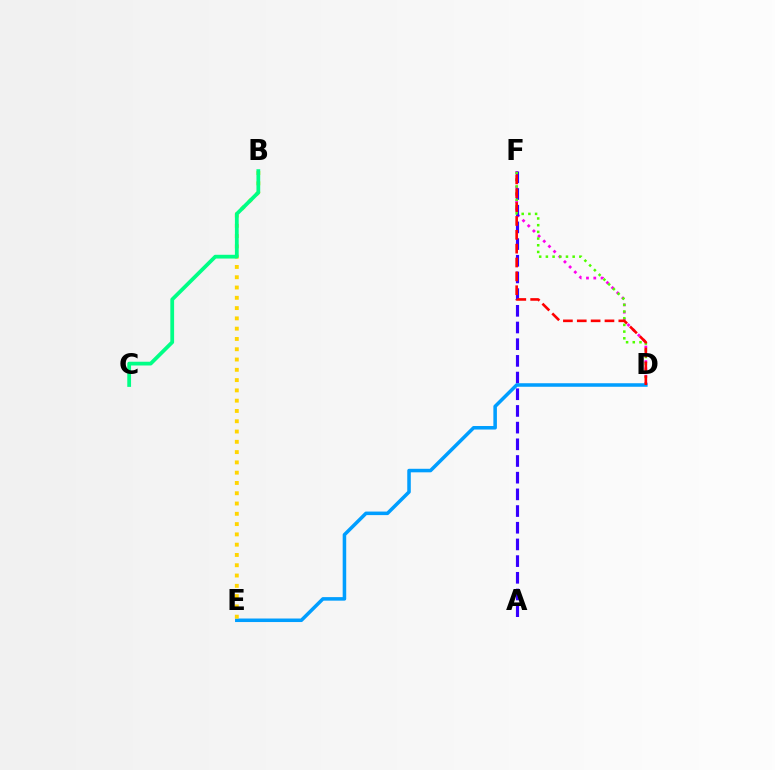{('D', 'F'): [{'color': '#ff00ed', 'line_style': 'dotted', 'thickness': 1.98}, {'color': '#4fff00', 'line_style': 'dotted', 'thickness': 1.82}, {'color': '#ff0000', 'line_style': 'dashed', 'thickness': 1.88}], ('A', 'F'): [{'color': '#3700ff', 'line_style': 'dashed', 'thickness': 2.27}], ('D', 'E'): [{'color': '#009eff', 'line_style': 'solid', 'thickness': 2.54}], ('B', 'E'): [{'color': '#ffd500', 'line_style': 'dotted', 'thickness': 2.79}], ('B', 'C'): [{'color': '#00ff86', 'line_style': 'solid', 'thickness': 2.71}]}